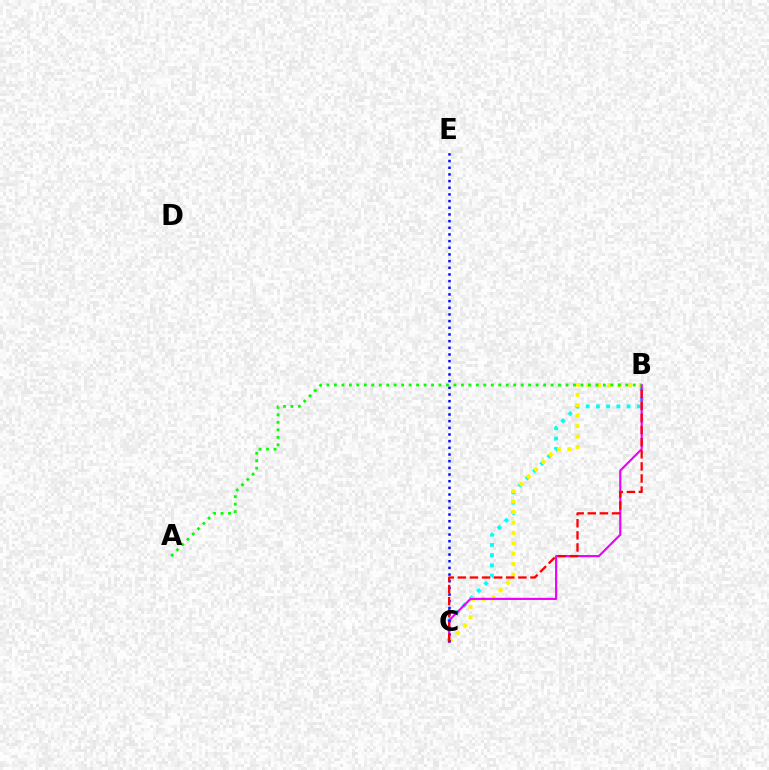{('B', 'C'): [{'color': '#00fff6', 'line_style': 'dotted', 'thickness': 2.78}, {'color': '#fcf500', 'line_style': 'dotted', 'thickness': 2.83}, {'color': '#ee00ff', 'line_style': 'solid', 'thickness': 1.55}, {'color': '#ff0000', 'line_style': 'dashed', 'thickness': 1.64}], ('C', 'E'): [{'color': '#0010ff', 'line_style': 'dotted', 'thickness': 1.81}], ('A', 'B'): [{'color': '#08ff00', 'line_style': 'dotted', 'thickness': 2.03}]}